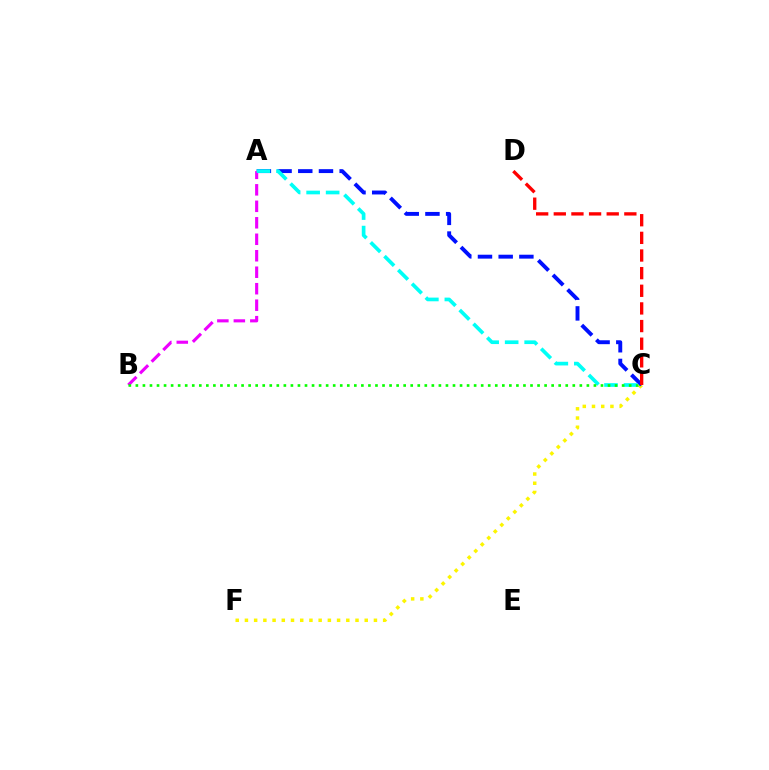{('C', 'F'): [{'color': '#fcf500', 'line_style': 'dotted', 'thickness': 2.5}], ('A', 'C'): [{'color': '#0010ff', 'line_style': 'dashed', 'thickness': 2.81}, {'color': '#00fff6', 'line_style': 'dashed', 'thickness': 2.65}], ('A', 'B'): [{'color': '#ee00ff', 'line_style': 'dashed', 'thickness': 2.24}], ('C', 'D'): [{'color': '#ff0000', 'line_style': 'dashed', 'thickness': 2.4}], ('B', 'C'): [{'color': '#08ff00', 'line_style': 'dotted', 'thickness': 1.91}]}